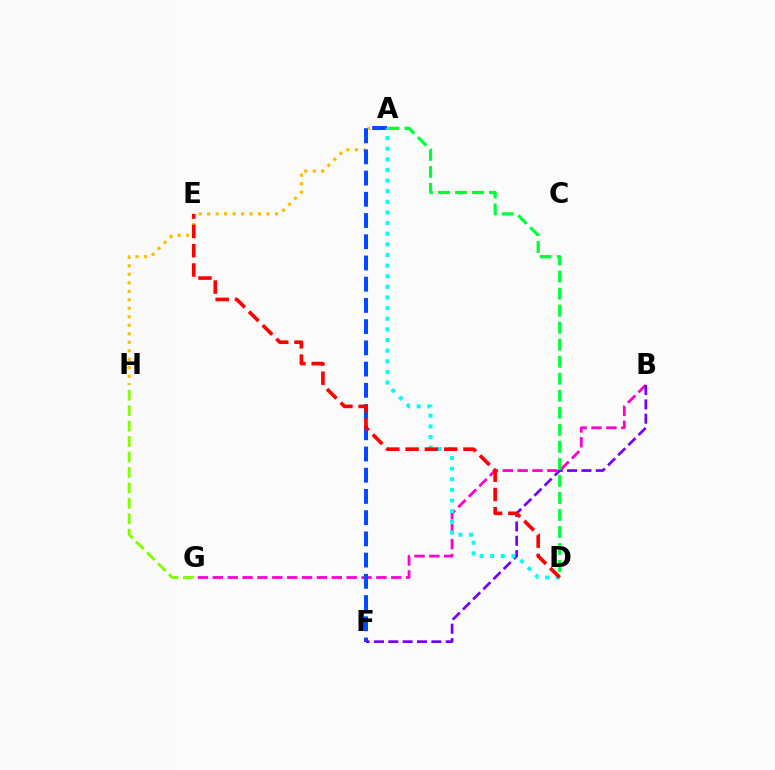{('A', 'H'): [{'color': '#ffbd00', 'line_style': 'dotted', 'thickness': 2.31}], ('B', 'G'): [{'color': '#ff00cf', 'line_style': 'dashed', 'thickness': 2.02}], ('G', 'H'): [{'color': '#84ff00', 'line_style': 'dashed', 'thickness': 2.1}], ('A', 'F'): [{'color': '#004bff', 'line_style': 'dashed', 'thickness': 2.88}], ('B', 'F'): [{'color': '#7200ff', 'line_style': 'dashed', 'thickness': 1.95}], ('A', 'D'): [{'color': '#00ff39', 'line_style': 'dashed', 'thickness': 2.31}, {'color': '#00fff6', 'line_style': 'dotted', 'thickness': 2.89}], ('D', 'E'): [{'color': '#ff0000', 'line_style': 'dashed', 'thickness': 2.62}]}